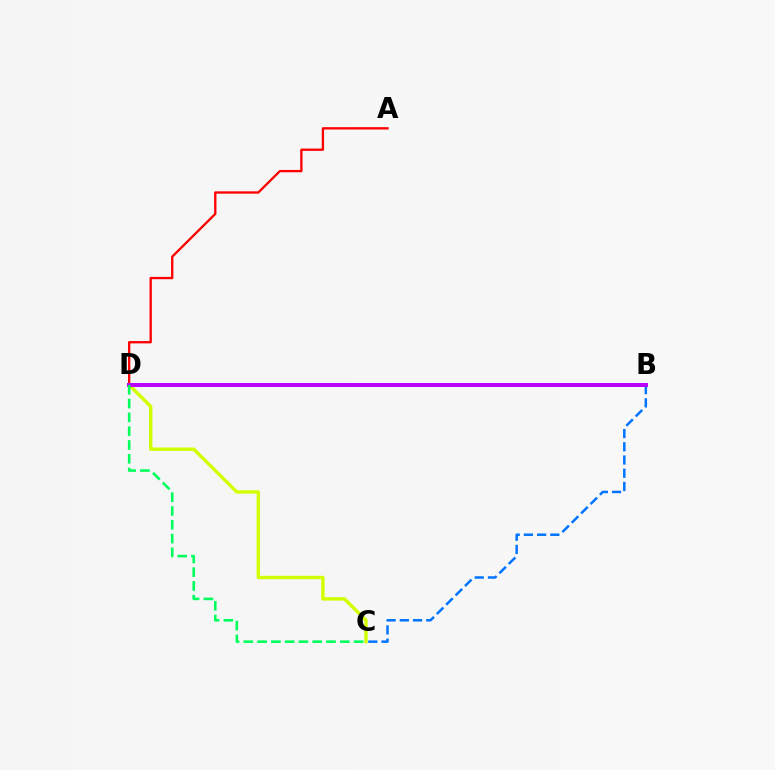{('A', 'D'): [{'color': '#ff0000', 'line_style': 'solid', 'thickness': 1.67}], ('C', 'D'): [{'color': '#d1ff00', 'line_style': 'solid', 'thickness': 2.44}, {'color': '#00ff5c', 'line_style': 'dashed', 'thickness': 1.87}], ('B', 'C'): [{'color': '#0074ff', 'line_style': 'dashed', 'thickness': 1.8}], ('B', 'D'): [{'color': '#b900ff', 'line_style': 'solid', 'thickness': 2.89}]}